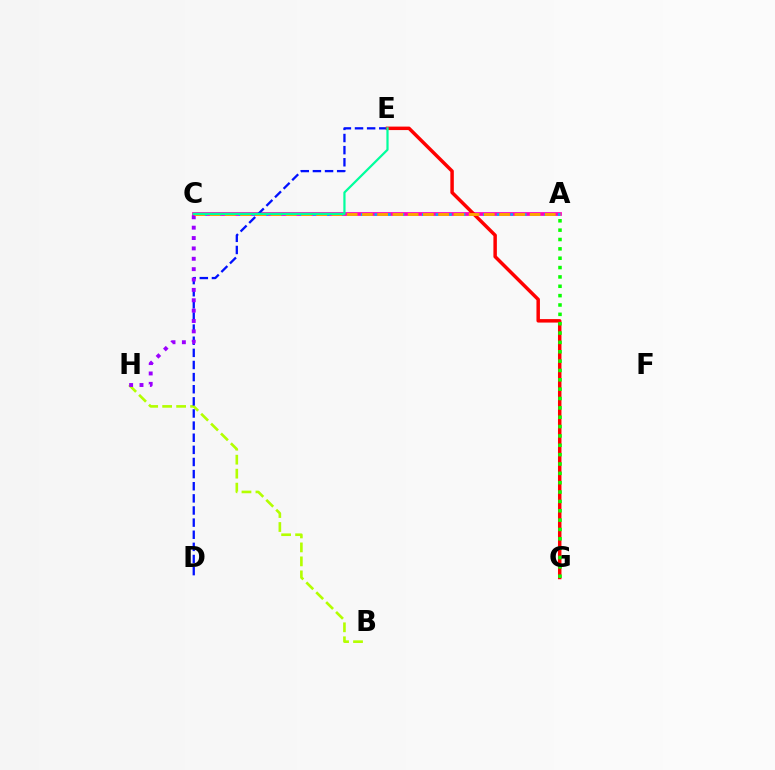{('A', 'C'): [{'color': '#ff00bd', 'line_style': 'solid', 'thickness': 2.71}, {'color': '#00b5ff', 'line_style': 'dotted', 'thickness': 1.85}, {'color': '#ffa500', 'line_style': 'dashed', 'thickness': 2.07}], ('B', 'H'): [{'color': '#b3ff00', 'line_style': 'dashed', 'thickness': 1.9}], ('D', 'E'): [{'color': '#0010ff', 'line_style': 'dashed', 'thickness': 1.65}], ('E', 'G'): [{'color': '#ff0000', 'line_style': 'solid', 'thickness': 2.5}], ('A', 'G'): [{'color': '#08ff00', 'line_style': 'dotted', 'thickness': 2.54}], ('C', 'H'): [{'color': '#9b00ff', 'line_style': 'dotted', 'thickness': 2.82}], ('C', 'E'): [{'color': '#00ff9d', 'line_style': 'solid', 'thickness': 1.6}]}